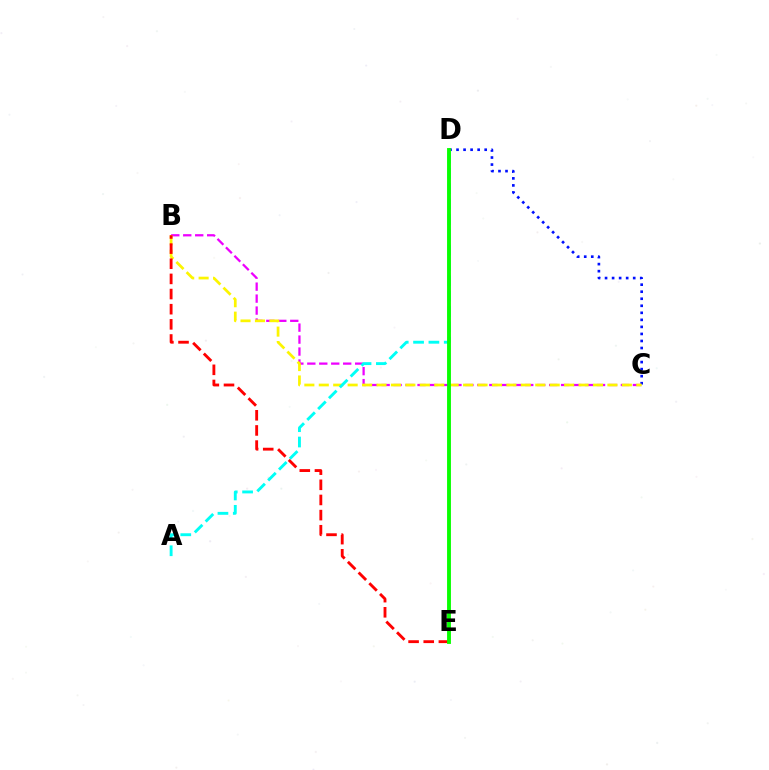{('C', 'D'): [{'color': '#0010ff', 'line_style': 'dotted', 'thickness': 1.91}], ('B', 'C'): [{'color': '#ee00ff', 'line_style': 'dashed', 'thickness': 1.63}, {'color': '#fcf500', 'line_style': 'dashed', 'thickness': 1.96}], ('A', 'D'): [{'color': '#00fff6', 'line_style': 'dashed', 'thickness': 2.08}], ('B', 'E'): [{'color': '#ff0000', 'line_style': 'dashed', 'thickness': 2.06}], ('D', 'E'): [{'color': '#08ff00', 'line_style': 'solid', 'thickness': 2.79}]}